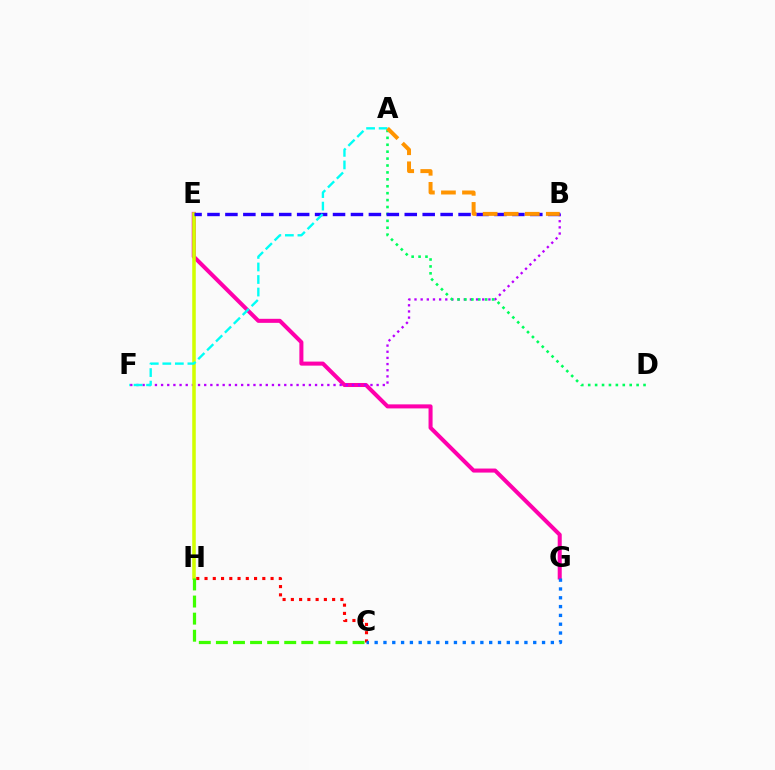{('E', 'G'): [{'color': '#ff00ac', 'line_style': 'solid', 'thickness': 2.9}], ('B', 'F'): [{'color': '#b900ff', 'line_style': 'dotted', 'thickness': 1.67}], ('C', 'H'): [{'color': '#ff0000', 'line_style': 'dotted', 'thickness': 2.24}, {'color': '#3dff00', 'line_style': 'dashed', 'thickness': 2.32}], ('E', 'H'): [{'color': '#d1ff00', 'line_style': 'solid', 'thickness': 2.55}], ('A', 'D'): [{'color': '#00ff5c', 'line_style': 'dotted', 'thickness': 1.88}], ('B', 'E'): [{'color': '#2500ff', 'line_style': 'dashed', 'thickness': 2.44}], ('A', 'F'): [{'color': '#00fff6', 'line_style': 'dashed', 'thickness': 1.7}], ('A', 'B'): [{'color': '#ff9400', 'line_style': 'dashed', 'thickness': 2.86}], ('C', 'G'): [{'color': '#0074ff', 'line_style': 'dotted', 'thickness': 2.39}]}